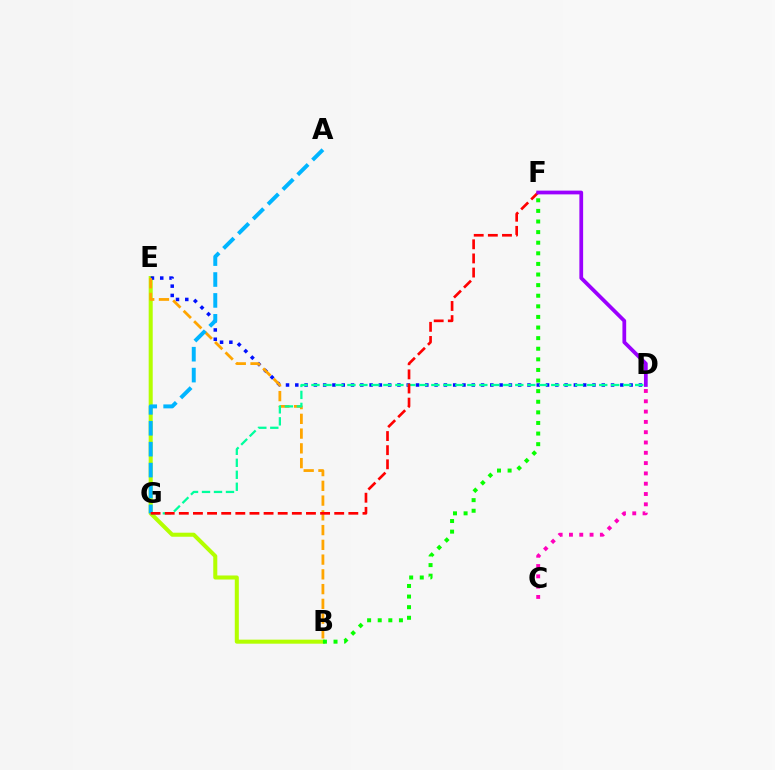{('B', 'E'): [{'color': '#b3ff00', 'line_style': 'solid', 'thickness': 2.91}, {'color': '#ffa500', 'line_style': 'dashed', 'thickness': 2.0}], ('D', 'E'): [{'color': '#0010ff', 'line_style': 'dotted', 'thickness': 2.52}], ('C', 'D'): [{'color': '#ff00bd', 'line_style': 'dotted', 'thickness': 2.8}], ('B', 'F'): [{'color': '#08ff00', 'line_style': 'dotted', 'thickness': 2.88}], ('A', 'G'): [{'color': '#00b5ff', 'line_style': 'dashed', 'thickness': 2.84}], ('D', 'G'): [{'color': '#00ff9d', 'line_style': 'dashed', 'thickness': 1.63}], ('F', 'G'): [{'color': '#ff0000', 'line_style': 'dashed', 'thickness': 1.92}], ('D', 'F'): [{'color': '#9b00ff', 'line_style': 'solid', 'thickness': 2.7}]}